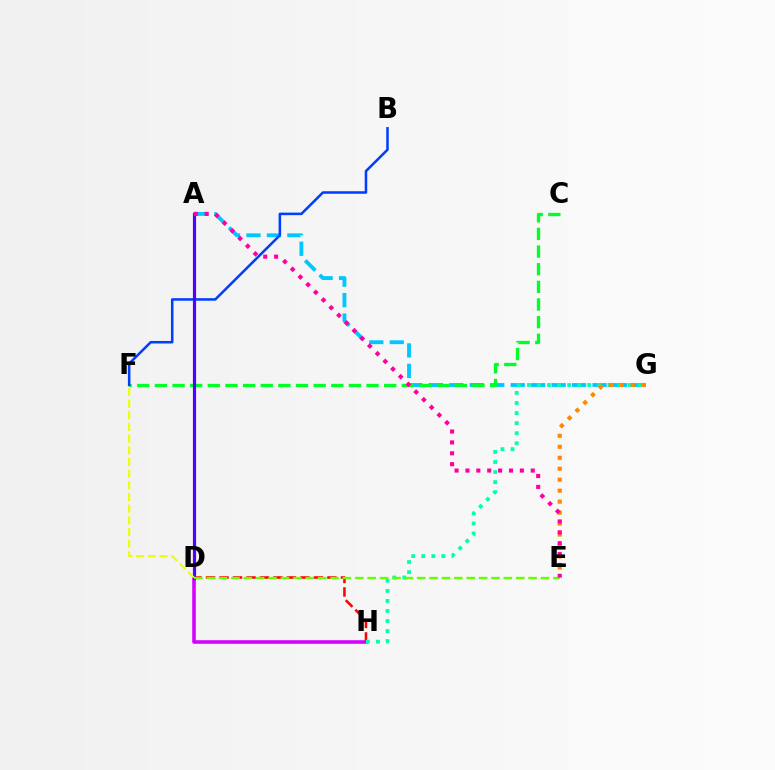{('A', 'G'): [{'color': '#00c7ff', 'line_style': 'dashed', 'thickness': 2.78}], ('C', 'F'): [{'color': '#00ff27', 'line_style': 'dashed', 'thickness': 2.4}], ('D', 'H'): [{'color': '#ff0000', 'line_style': 'dashed', 'thickness': 1.83}, {'color': '#d600ff', 'line_style': 'solid', 'thickness': 2.57}], ('G', 'H'): [{'color': '#00ffaf', 'line_style': 'dotted', 'thickness': 2.73}], ('B', 'F'): [{'color': '#003fff', 'line_style': 'solid', 'thickness': 1.83}], ('E', 'G'): [{'color': '#ff8800', 'line_style': 'dotted', 'thickness': 2.98}], ('A', 'D'): [{'color': '#4f00ff', 'line_style': 'solid', 'thickness': 2.29}], ('D', 'E'): [{'color': '#66ff00', 'line_style': 'dashed', 'thickness': 1.68}], ('D', 'F'): [{'color': '#eeff00', 'line_style': 'dashed', 'thickness': 1.59}], ('A', 'E'): [{'color': '#ff00a0', 'line_style': 'dotted', 'thickness': 2.96}]}